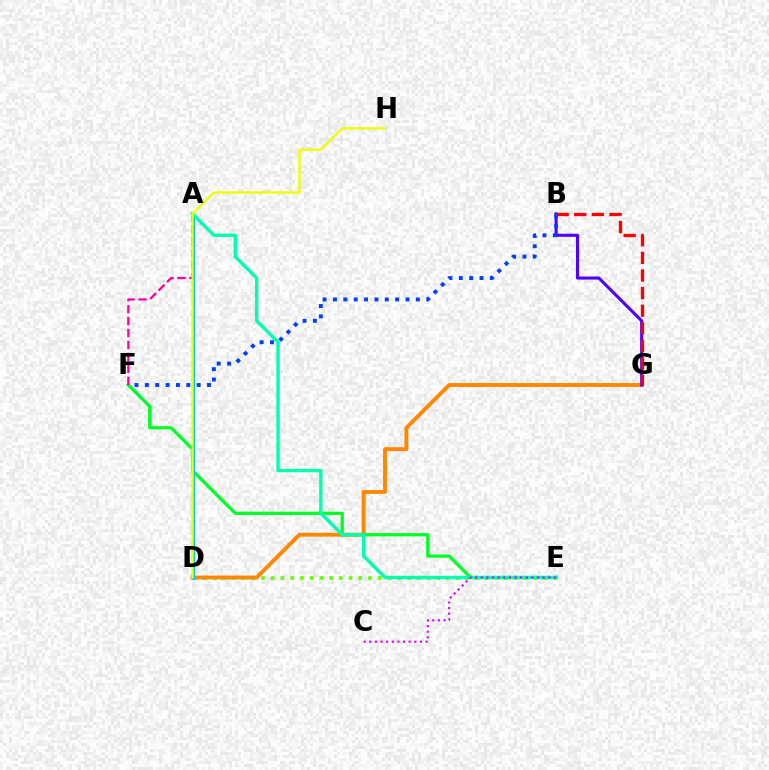{('D', 'E'): [{'color': '#66ff00', 'line_style': 'dotted', 'thickness': 2.64}], ('E', 'F'): [{'color': '#00ff27', 'line_style': 'solid', 'thickness': 2.34}], ('D', 'G'): [{'color': '#ff8800', 'line_style': 'solid', 'thickness': 2.8}], ('B', 'G'): [{'color': '#4f00ff', 'line_style': 'solid', 'thickness': 2.21}, {'color': '#ff0000', 'line_style': 'dashed', 'thickness': 2.39}], ('A', 'D'): [{'color': '#00c7ff', 'line_style': 'solid', 'thickness': 2.24}], ('A', 'F'): [{'color': '#ff00a0', 'line_style': 'dashed', 'thickness': 1.62}], ('A', 'E'): [{'color': '#00ffaf', 'line_style': 'solid', 'thickness': 2.41}], ('D', 'H'): [{'color': '#eeff00', 'line_style': 'solid', 'thickness': 1.67}], ('C', 'E'): [{'color': '#d600ff', 'line_style': 'dotted', 'thickness': 1.53}], ('B', 'F'): [{'color': '#003fff', 'line_style': 'dotted', 'thickness': 2.81}]}